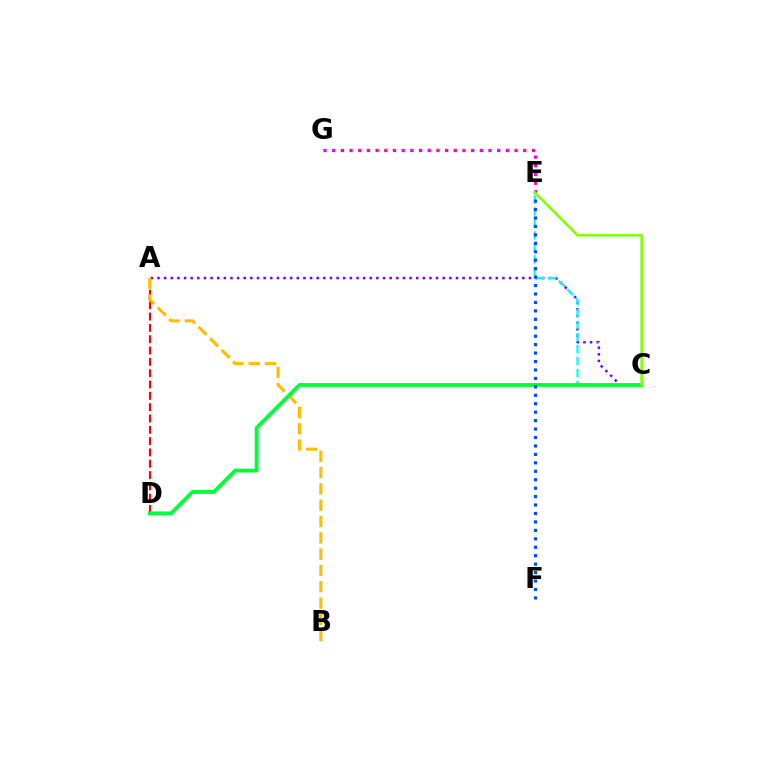{('A', 'D'): [{'color': '#ff0000', 'line_style': 'dashed', 'thickness': 1.54}], ('A', 'C'): [{'color': '#7200ff', 'line_style': 'dotted', 'thickness': 1.8}], ('C', 'E'): [{'color': '#00fff6', 'line_style': 'dashed', 'thickness': 1.63}, {'color': '#84ff00', 'line_style': 'solid', 'thickness': 1.87}], ('A', 'B'): [{'color': '#ffbd00', 'line_style': 'dashed', 'thickness': 2.22}], ('C', 'D'): [{'color': '#00ff39', 'line_style': 'solid', 'thickness': 2.76}], ('E', 'G'): [{'color': '#ff00cf', 'line_style': 'dotted', 'thickness': 2.36}], ('E', 'F'): [{'color': '#004bff', 'line_style': 'dotted', 'thickness': 2.29}]}